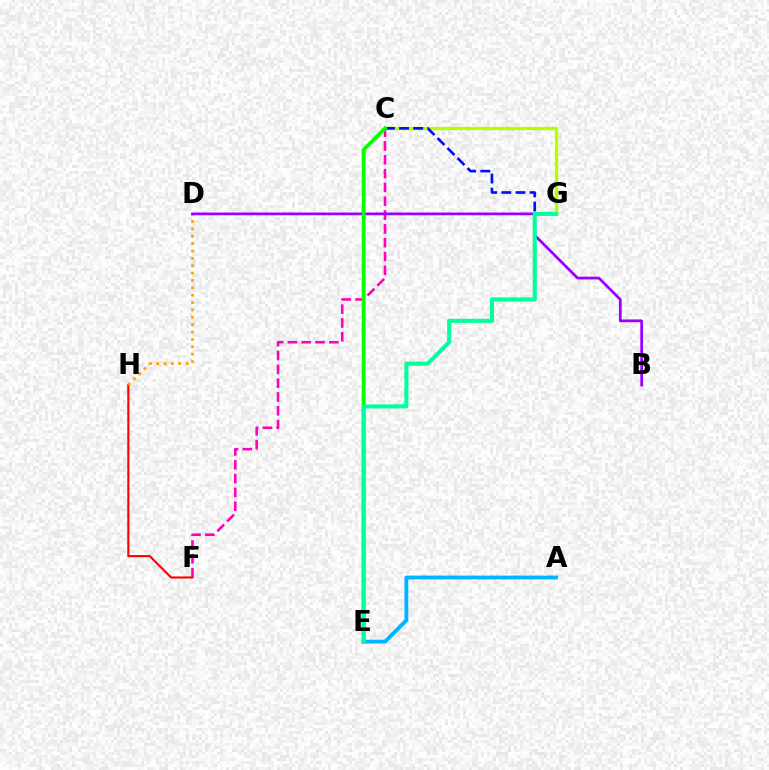{('C', 'G'): [{'color': '#b3ff00', 'line_style': 'solid', 'thickness': 2.4}, {'color': '#0010ff', 'line_style': 'dashed', 'thickness': 1.92}], ('F', 'H'): [{'color': '#ff0000', 'line_style': 'solid', 'thickness': 1.52}], ('C', 'F'): [{'color': '#ff00bd', 'line_style': 'dashed', 'thickness': 1.88}], ('D', 'H'): [{'color': '#ffa500', 'line_style': 'dotted', 'thickness': 2.0}], ('A', 'E'): [{'color': '#00b5ff', 'line_style': 'solid', 'thickness': 2.76}], ('B', 'D'): [{'color': '#9b00ff', 'line_style': 'solid', 'thickness': 1.98}], ('C', 'E'): [{'color': '#08ff00', 'line_style': 'solid', 'thickness': 2.71}], ('E', 'G'): [{'color': '#00ff9d', 'line_style': 'solid', 'thickness': 2.92}]}